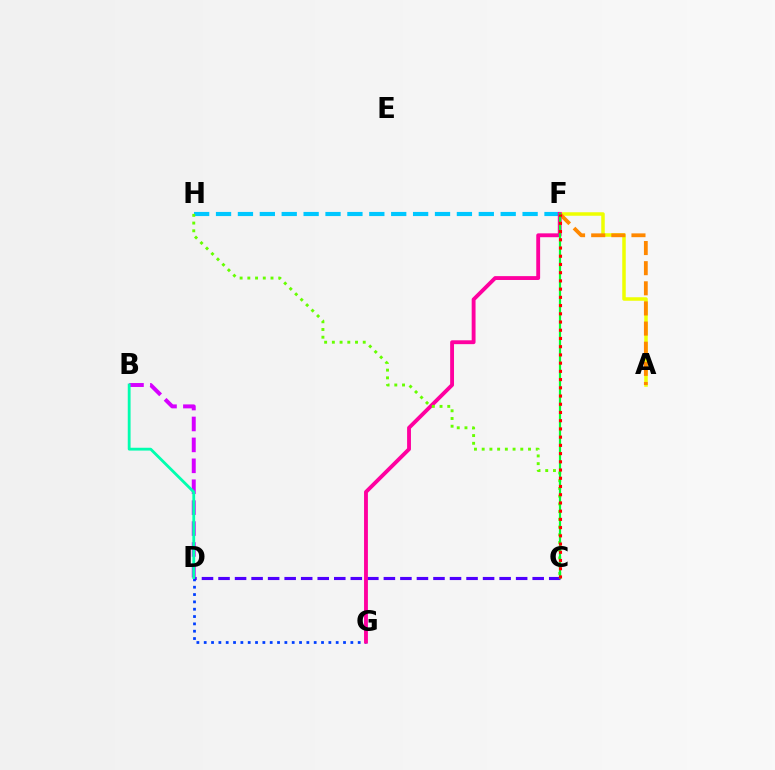{('F', 'H'): [{'color': '#00c7ff', 'line_style': 'dashed', 'thickness': 2.97}], ('D', 'G'): [{'color': '#003fff', 'line_style': 'dotted', 'thickness': 1.99}], ('C', 'D'): [{'color': '#4f00ff', 'line_style': 'dashed', 'thickness': 2.25}], ('A', 'F'): [{'color': '#eeff00', 'line_style': 'solid', 'thickness': 2.53}, {'color': '#ff8800', 'line_style': 'dashed', 'thickness': 2.74}], ('B', 'D'): [{'color': '#d600ff', 'line_style': 'dashed', 'thickness': 2.84}, {'color': '#00ffaf', 'line_style': 'solid', 'thickness': 2.03}], ('F', 'G'): [{'color': '#ff00a0', 'line_style': 'solid', 'thickness': 2.78}], ('C', 'H'): [{'color': '#66ff00', 'line_style': 'dotted', 'thickness': 2.1}], ('C', 'F'): [{'color': '#00ff27', 'line_style': 'solid', 'thickness': 1.58}, {'color': '#ff0000', 'line_style': 'dotted', 'thickness': 2.23}]}